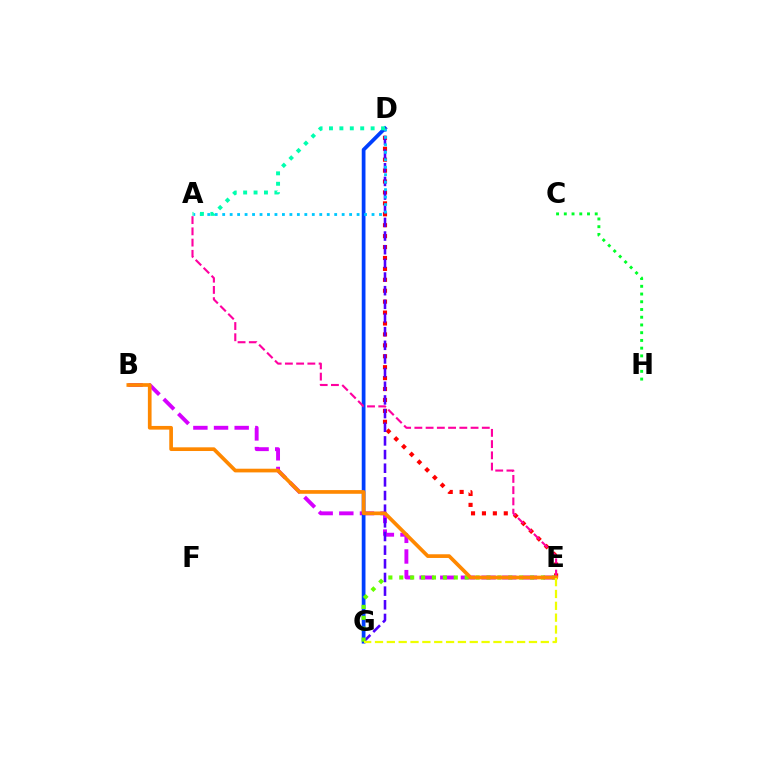{('B', 'E'): [{'color': '#d600ff', 'line_style': 'dashed', 'thickness': 2.8}, {'color': '#ff8800', 'line_style': 'solid', 'thickness': 2.66}], ('D', 'G'): [{'color': '#003fff', 'line_style': 'solid', 'thickness': 2.69}, {'color': '#4f00ff', 'line_style': 'dashed', 'thickness': 1.86}], ('D', 'E'): [{'color': '#ff0000', 'line_style': 'dotted', 'thickness': 2.97}], ('A', 'E'): [{'color': '#ff00a0', 'line_style': 'dashed', 'thickness': 1.53}], ('E', 'G'): [{'color': '#66ff00', 'line_style': 'dotted', 'thickness': 2.96}, {'color': '#eeff00', 'line_style': 'dashed', 'thickness': 1.61}], ('C', 'H'): [{'color': '#00ff27', 'line_style': 'dotted', 'thickness': 2.1}], ('A', 'D'): [{'color': '#00c7ff', 'line_style': 'dotted', 'thickness': 2.03}, {'color': '#00ffaf', 'line_style': 'dotted', 'thickness': 2.83}]}